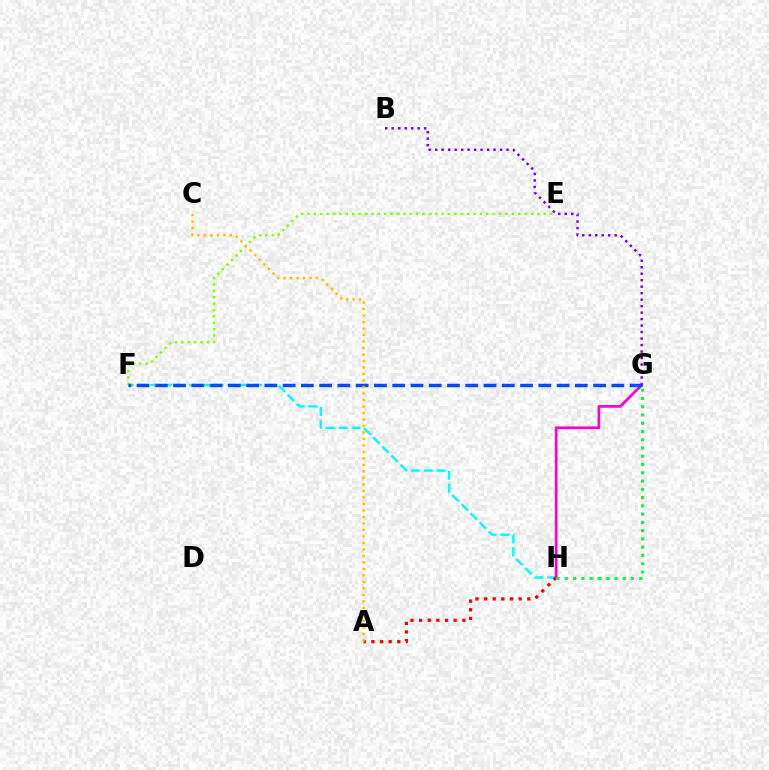{('F', 'H'): [{'color': '#00fff6', 'line_style': 'dashed', 'thickness': 1.75}], ('B', 'G'): [{'color': '#7200ff', 'line_style': 'dotted', 'thickness': 1.76}], ('A', 'H'): [{'color': '#ff0000', 'line_style': 'dotted', 'thickness': 2.35}], ('E', 'F'): [{'color': '#84ff00', 'line_style': 'dotted', 'thickness': 1.73}], ('G', 'H'): [{'color': '#ff00cf', 'line_style': 'solid', 'thickness': 1.94}, {'color': '#00ff39', 'line_style': 'dotted', 'thickness': 2.25}], ('F', 'G'): [{'color': '#004bff', 'line_style': 'dashed', 'thickness': 2.48}], ('A', 'C'): [{'color': '#ffbd00', 'line_style': 'dotted', 'thickness': 1.77}]}